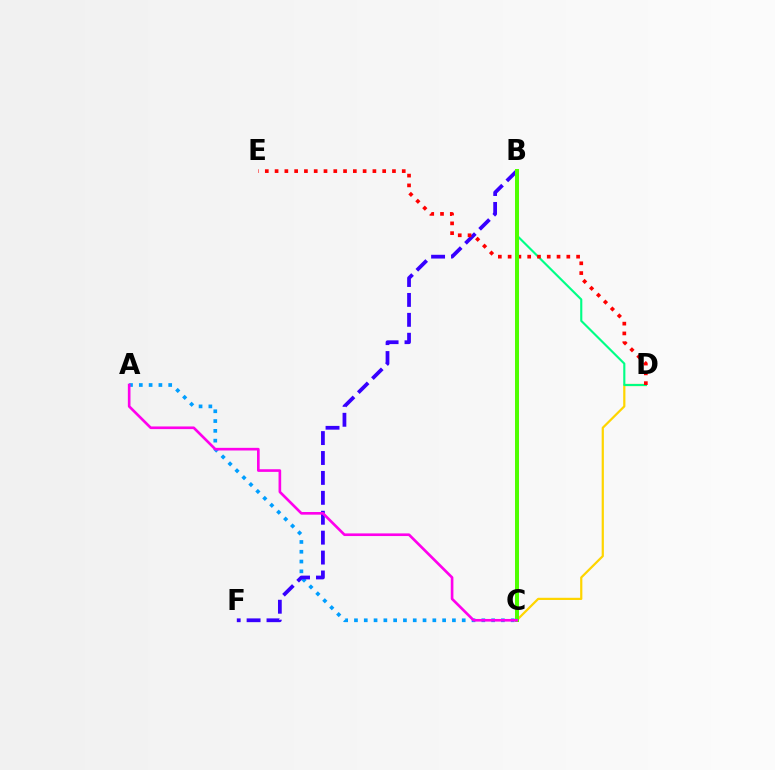{('C', 'D'): [{'color': '#ffd500', 'line_style': 'solid', 'thickness': 1.6}], ('B', 'D'): [{'color': '#00ff86', 'line_style': 'solid', 'thickness': 1.54}], ('A', 'C'): [{'color': '#009eff', 'line_style': 'dotted', 'thickness': 2.66}, {'color': '#ff00ed', 'line_style': 'solid', 'thickness': 1.91}], ('B', 'F'): [{'color': '#3700ff', 'line_style': 'dashed', 'thickness': 2.71}], ('D', 'E'): [{'color': '#ff0000', 'line_style': 'dotted', 'thickness': 2.66}], ('B', 'C'): [{'color': '#4fff00', 'line_style': 'solid', 'thickness': 2.87}]}